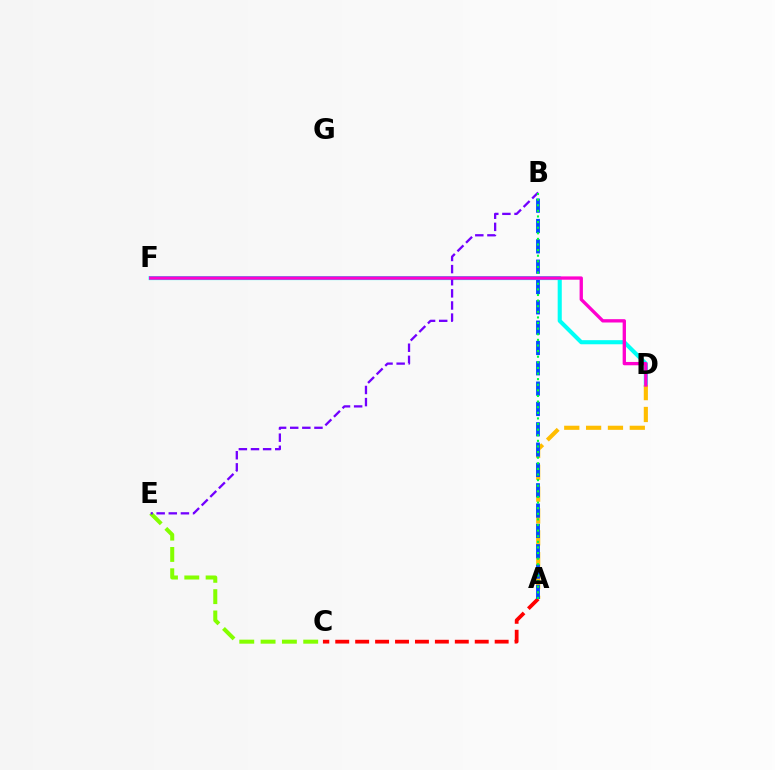{('A', 'C'): [{'color': '#ff0000', 'line_style': 'dashed', 'thickness': 2.71}], ('D', 'F'): [{'color': '#00fff6', 'line_style': 'solid', 'thickness': 2.95}, {'color': '#ff00cf', 'line_style': 'solid', 'thickness': 2.39}], ('A', 'D'): [{'color': '#ffbd00', 'line_style': 'dashed', 'thickness': 2.97}], ('C', 'E'): [{'color': '#84ff00', 'line_style': 'dashed', 'thickness': 2.9}], ('A', 'B'): [{'color': '#004bff', 'line_style': 'dashed', 'thickness': 2.76}, {'color': '#00ff39', 'line_style': 'dotted', 'thickness': 1.52}], ('B', 'E'): [{'color': '#7200ff', 'line_style': 'dashed', 'thickness': 1.65}]}